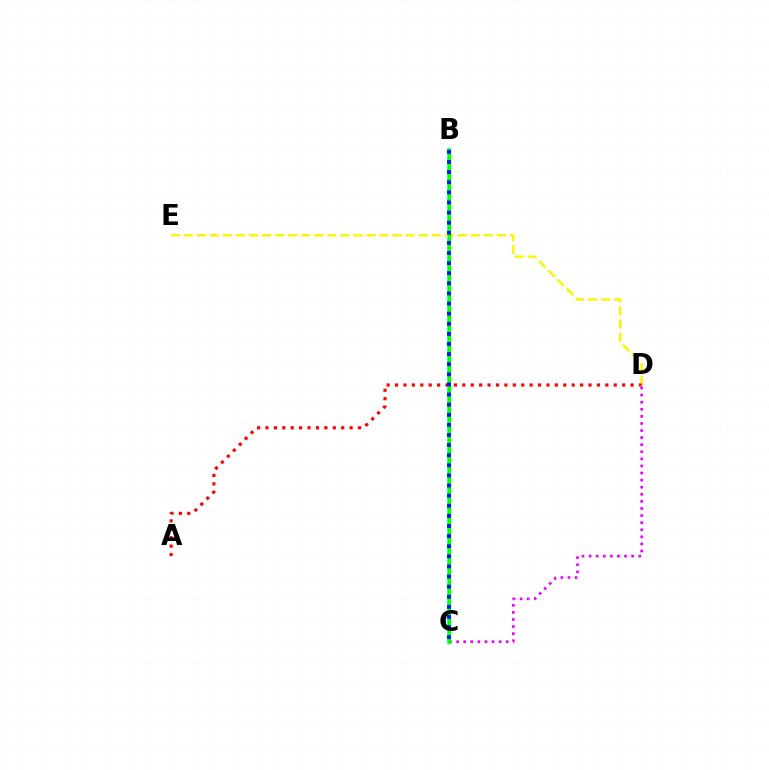{('B', 'C'): [{'color': '#00fff6', 'line_style': 'solid', 'thickness': 2.72}, {'color': '#08ff00', 'line_style': 'solid', 'thickness': 2.4}, {'color': '#0010ff', 'line_style': 'dotted', 'thickness': 2.75}], ('D', 'E'): [{'color': '#fcf500', 'line_style': 'dashed', 'thickness': 1.77}], ('A', 'D'): [{'color': '#ff0000', 'line_style': 'dotted', 'thickness': 2.29}], ('C', 'D'): [{'color': '#ee00ff', 'line_style': 'dotted', 'thickness': 1.93}]}